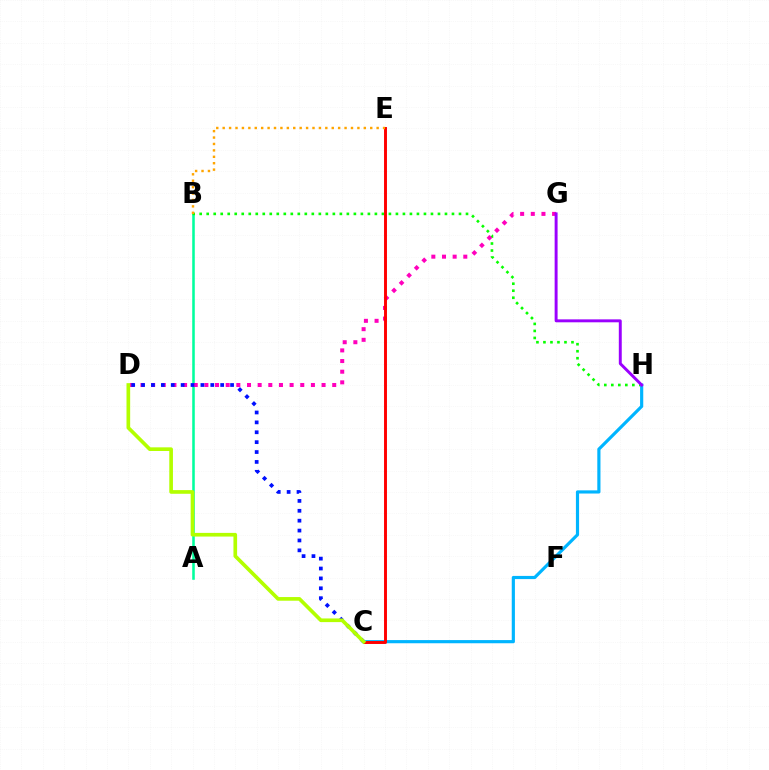{('A', 'B'): [{'color': '#00ff9d', 'line_style': 'solid', 'thickness': 1.84}], ('B', 'H'): [{'color': '#08ff00', 'line_style': 'dotted', 'thickness': 1.9}], ('C', 'H'): [{'color': '#00b5ff', 'line_style': 'solid', 'thickness': 2.28}], ('D', 'G'): [{'color': '#ff00bd', 'line_style': 'dotted', 'thickness': 2.89}], ('C', 'D'): [{'color': '#0010ff', 'line_style': 'dotted', 'thickness': 2.69}, {'color': '#b3ff00', 'line_style': 'solid', 'thickness': 2.64}], ('G', 'H'): [{'color': '#9b00ff', 'line_style': 'solid', 'thickness': 2.12}], ('C', 'E'): [{'color': '#ff0000', 'line_style': 'solid', 'thickness': 2.11}], ('B', 'E'): [{'color': '#ffa500', 'line_style': 'dotted', 'thickness': 1.74}]}